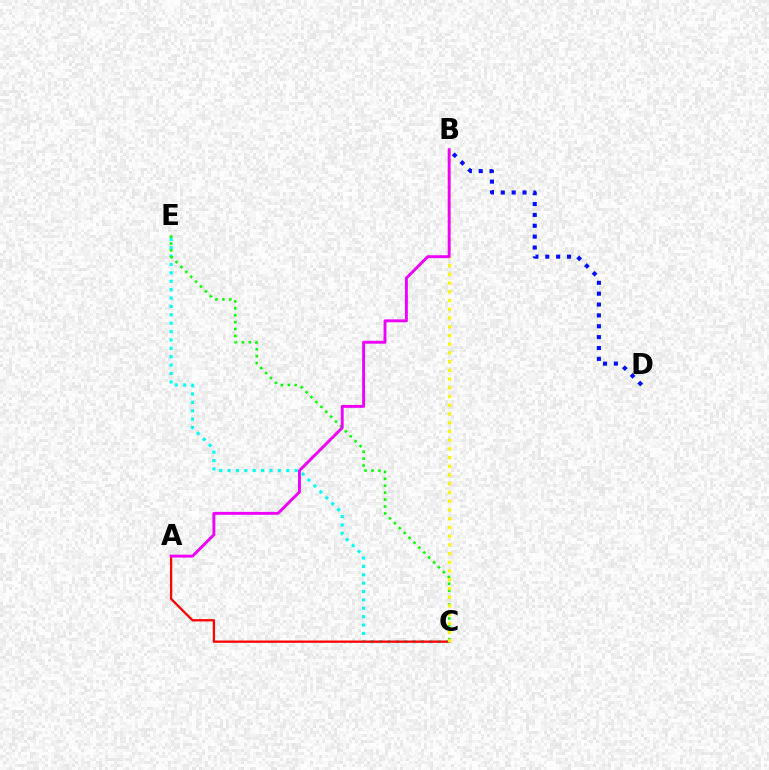{('C', 'E'): [{'color': '#00fff6', 'line_style': 'dotted', 'thickness': 2.28}, {'color': '#08ff00', 'line_style': 'dotted', 'thickness': 1.88}], ('B', 'D'): [{'color': '#0010ff', 'line_style': 'dotted', 'thickness': 2.95}], ('A', 'C'): [{'color': '#ff0000', 'line_style': 'solid', 'thickness': 1.65}], ('B', 'C'): [{'color': '#fcf500', 'line_style': 'dotted', 'thickness': 2.37}], ('A', 'B'): [{'color': '#ee00ff', 'line_style': 'solid', 'thickness': 2.09}]}